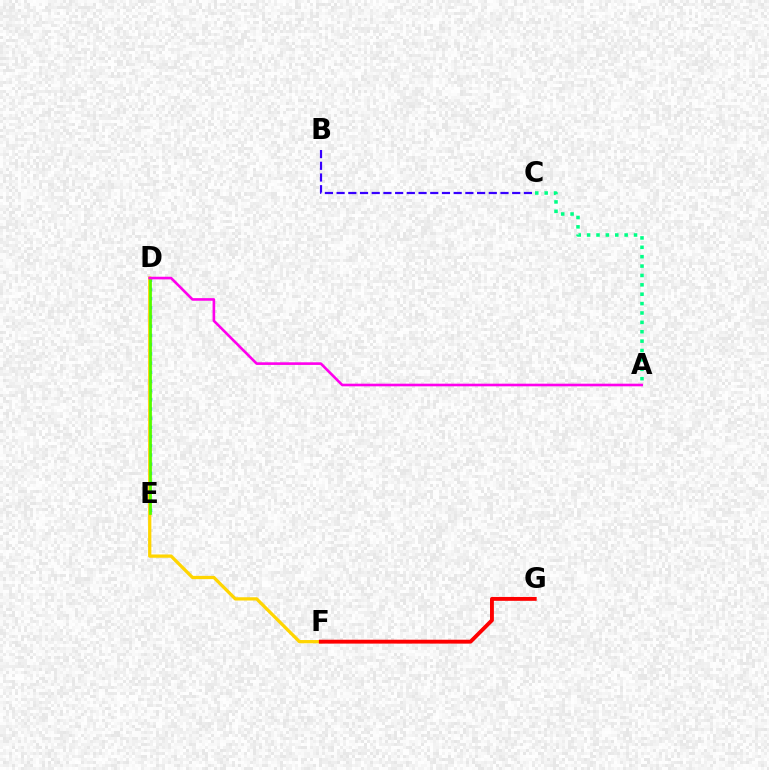{('D', 'E'): [{'color': '#009eff', 'line_style': 'dotted', 'thickness': 2.5}, {'color': '#4fff00', 'line_style': 'solid', 'thickness': 1.95}], ('A', 'C'): [{'color': '#00ff86', 'line_style': 'dotted', 'thickness': 2.55}], ('D', 'F'): [{'color': '#ffd500', 'line_style': 'solid', 'thickness': 2.35}], ('B', 'C'): [{'color': '#3700ff', 'line_style': 'dashed', 'thickness': 1.59}], ('F', 'G'): [{'color': '#ff0000', 'line_style': 'solid', 'thickness': 2.79}], ('A', 'D'): [{'color': '#ff00ed', 'line_style': 'solid', 'thickness': 1.89}]}